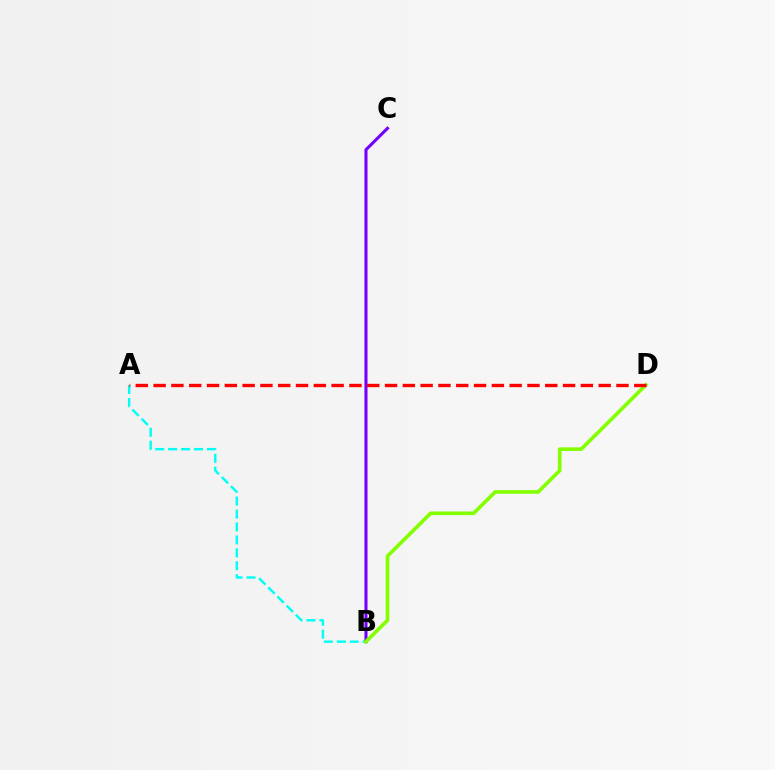{('A', 'B'): [{'color': '#00fff6', 'line_style': 'dashed', 'thickness': 1.76}], ('B', 'C'): [{'color': '#7200ff', 'line_style': 'solid', 'thickness': 2.21}], ('B', 'D'): [{'color': '#84ff00', 'line_style': 'solid', 'thickness': 2.62}], ('A', 'D'): [{'color': '#ff0000', 'line_style': 'dashed', 'thickness': 2.42}]}